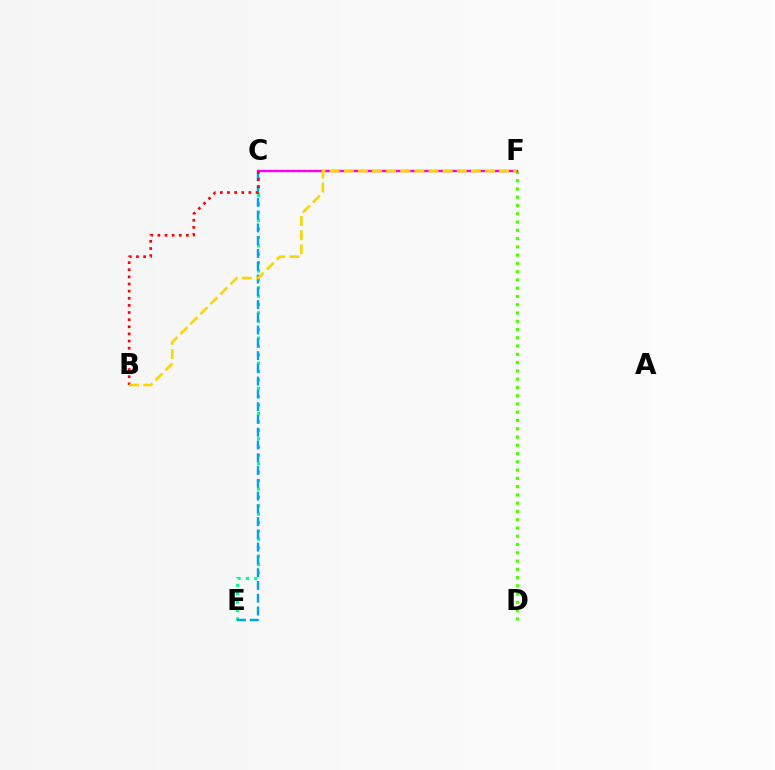{('C', 'E'): [{'color': '#00ff86', 'line_style': 'dotted', 'thickness': 2.28}, {'color': '#009eff', 'line_style': 'dashed', 'thickness': 1.73}], ('C', 'F'): [{'color': '#3700ff', 'line_style': 'dotted', 'thickness': 1.55}, {'color': '#ff00ed', 'line_style': 'solid', 'thickness': 1.69}], ('D', 'F'): [{'color': '#4fff00', 'line_style': 'dotted', 'thickness': 2.25}], ('B', 'C'): [{'color': '#ff0000', 'line_style': 'dotted', 'thickness': 1.94}], ('B', 'F'): [{'color': '#ffd500', 'line_style': 'dashed', 'thickness': 1.92}]}